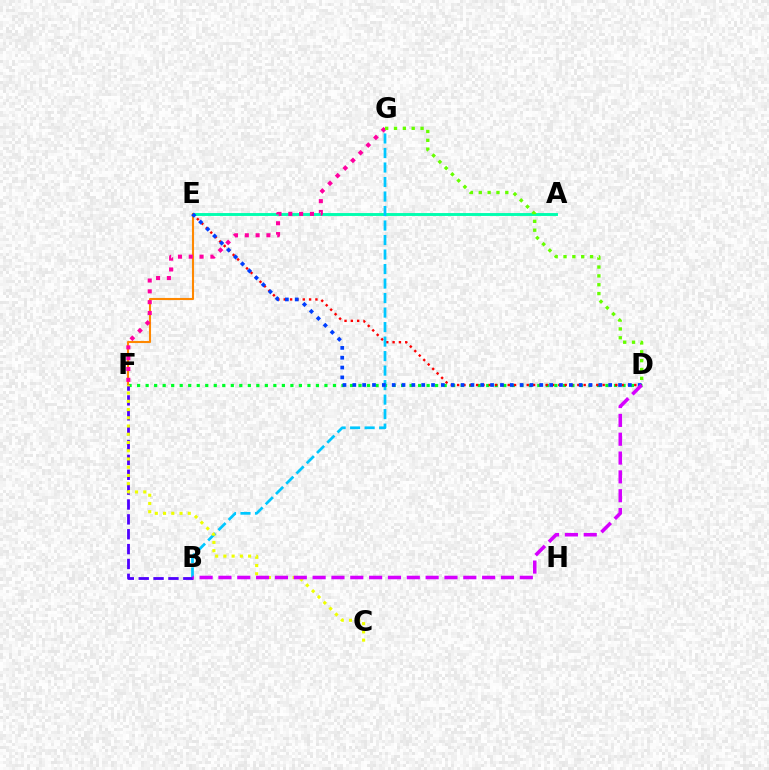{('D', 'F'): [{'color': '#00ff27', 'line_style': 'dotted', 'thickness': 2.31}], ('D', 'E'): [{'color': '#ff0000', 'line_style': 'dotted', 'thickness': 1.72}, {'color': '#003fff', 'line_style': 'dotted', 'thickness': 2.67}], ('A', 'E'): [{'color': '#00ffaf', 'line_style': 'solid', 'thickness': 2.09}], ('B', 'G'): [{'color': '#00c7ff', 'line_style': 'dashed', 'thickness': 1.97}], ('E', 'F'): [{'color': '#ff8800', 'line_style': 'solid', 'thickness': 1.51}], ('B', 'F'): [{'color': '#4f00ff', 'line_style': 'dashed', 'thickness': 2.02}], ('C', 'F'): [{'color': '#eeff00', 'line_style': 'dotted', 'thickness': 2.24}], ('B', 'D'): [{'color': '#d600ff', 'line_style': 'dashed', 'thickness': 2.56}], ('F', 'G'): [{'color': '#ff00a0', 'line_style': 'dotted', 'thickness': 2.94}], ('D', 'G'): [{'color': '#66ff00', 'line_style': 'dotted', 'thickness': 2.4}]}